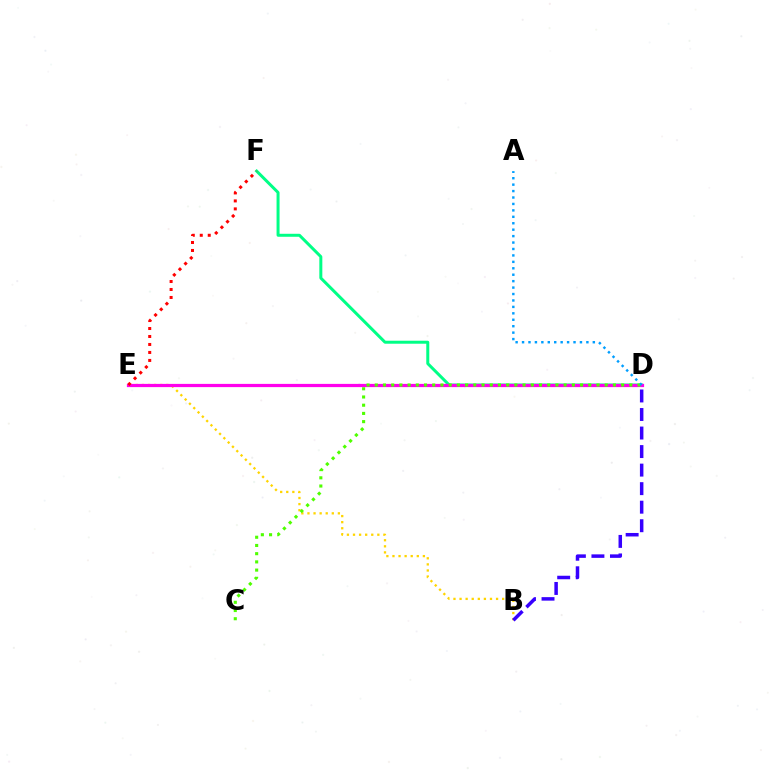{('D', 'F'): [{'color': '#00ff86', 'line_style': 'solid', 'thickness': 2.15}], ('B', 'E'): [{'color': '#ffd500', 'line_style': 'dotted', 'thickness': 1.65}], ('D', 'E'): [{'color': '#ff00ed', 'line_style': 'solid', 'thickness': 2.32}], ('B', 'D'): [{'color': '#3700ff', 'line_style': 'dashed', 'thickness': 2.52}], ('E', 'F'): [{'color': '#ff0000', 'line_style': 'dotted', 'thickness': 2.17}], ('C', 'D'): [{'color': '#4fff00', 'line_style': 'dotted', 'thickness': 2.23}], ('A', 'D'): [{'color': '#009eff', 'line_style': 'dotted', 'thickness': 1.75}]}